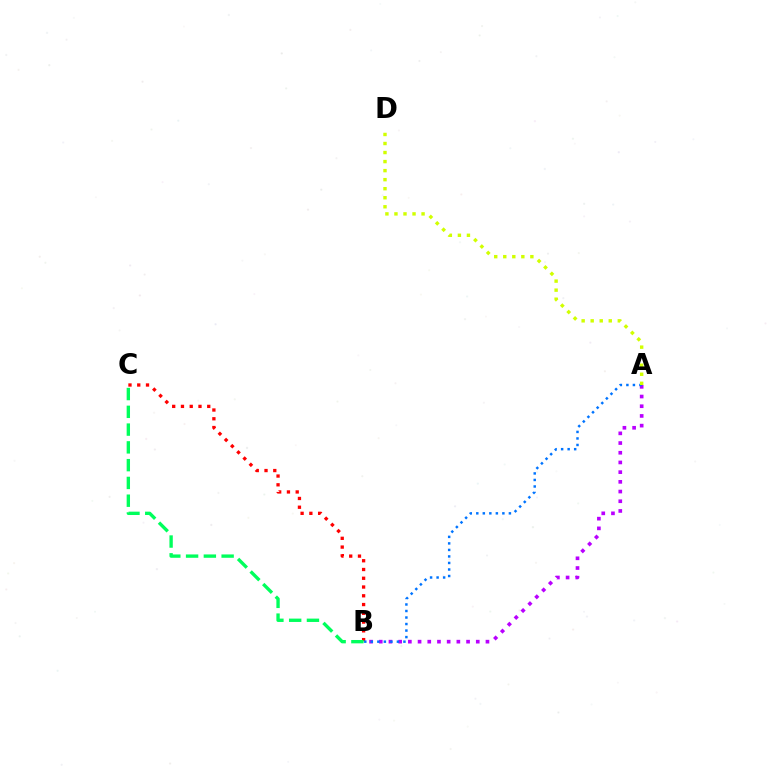{('B', 'C'): [{'color': '#ff0000', 'line_style': 'dotted', 'thickness': 2.38}, {'color': '#00ff5c', 'line_style': 'dashed', 'thickness': 2.41}], ('A', 'B'): [{'color': '#b900ff', 'line_style': 'dotted', 'thickness': 2.64}, {'color': '#0074ff', 'line_style': 'dotted', 'thickness': 1.77}], ('A', 'D'): [{'color': '#d1ff00', 'line_style': 'dotted', 'thickness': 2.46}]}